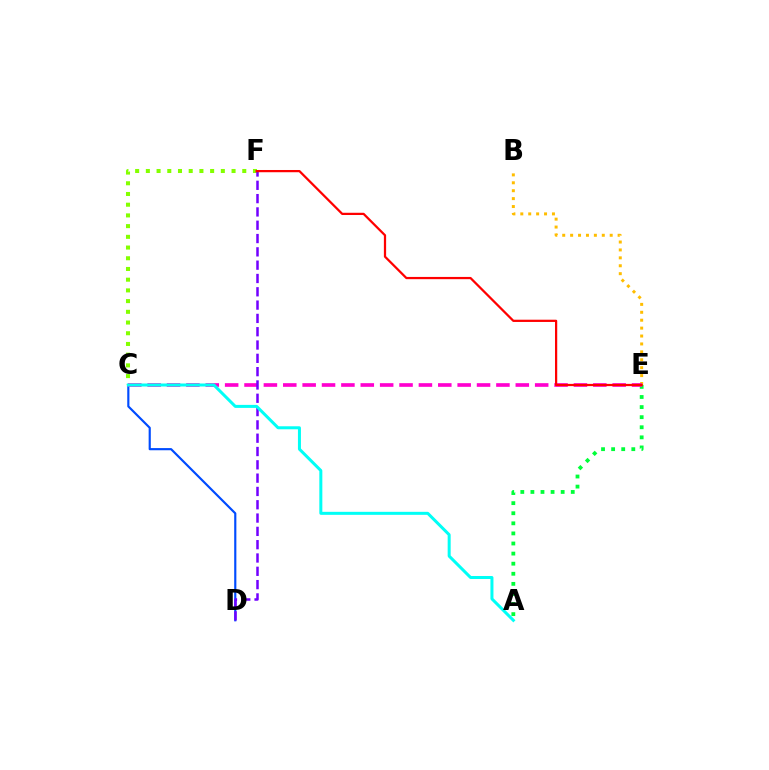{('A', 'E'): [{'color': '#00ff39', 'line_style': 'dotted', 'thickness': 2.74}], ('B', 'E'): [{'color': '#ffbd00', 'line_style': 'dotted', 'thickness': 2.15}], ('C', 'F'): [{'color': '#84ff00', 'line_style': 'dotted', 'thickness': 2.91}], ('C', 'D'): [{'color': '#004bff', 'line_style': 'solid', 'thickness': 1.56}], ('C', 'E'): [{'color': '#ff00cf', 'line_style': 'dashed', 'thickness': 2.63}], ('D', 'F'): [{'color': '#7200ff', 'line_style': 'dashed', 'thickness': 1.81}], ('A', 'C'): [{'color': '#00fff6', 'line_style': 'solid', 'thickness': 2.17}], ('E', 'F'): [{'color': '#ff0000', 'line_style': 'solid', 'thickness': 1.61}]}